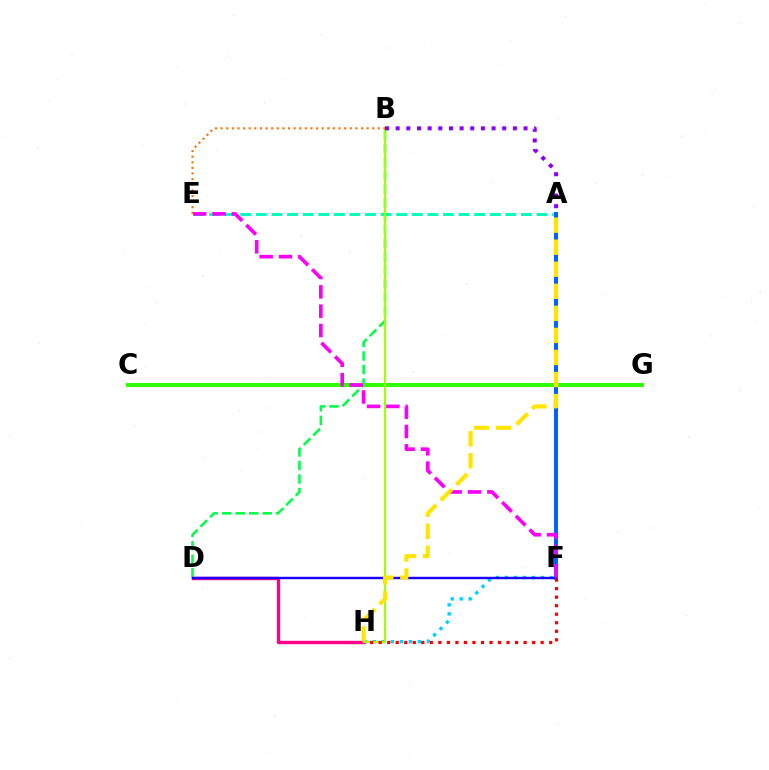{('A', 'E'): [{'color': '#00ffbb', 'line_style': 'dashed', 'thickness': 2.12}], ('D', 'H'): [{'color': '#ff0088', 'line_style': 'solid', 'thickness': 2.44}], ('B', 'D'): [{'color': '#00ff45', 'line_style': 'dashed', 'thickness': 1.84}], ('F', 'H'): [{'color': '#00d3ff', 'line_style': 'dotted', 'thickness': 2.45}, {'color': '#ff0000', 'line_style': 'dotted', 'thickness': 2.32}], ('A', 'F'): [{'color': '#005dff', 'line_style': 'solid', 'thickness': 2.82}], ('C', 'G'): [{'color': '#31ff00', 'line_style': 'solid', 'thickness': 2.91}], ('D', 'F'): [{'color': '#1900ff', 'line_style': 'solid', 'thickness': 1.74}], ('E', 'F'): [{'color': '#fa00f9', 'line_style': 'dashed', 'thickness': 2.63}], ('B', 'H'): [{'color': '#a2ff00', 'line_style': 'solid', 'thickness': 1.57}], ('A', 'B'): [{'color': '#8a00ff', 'line_style': 'dotted', 'thickness': 2.9}], ('B', 'E'): [{'color': '#ff7000', 'line_style': 'dotted', 'thickness': 1.53}], ('A', 'H'): [{'color': '#ffe600', 'line_style': 'dashed', 'thickness': 3.0}]}